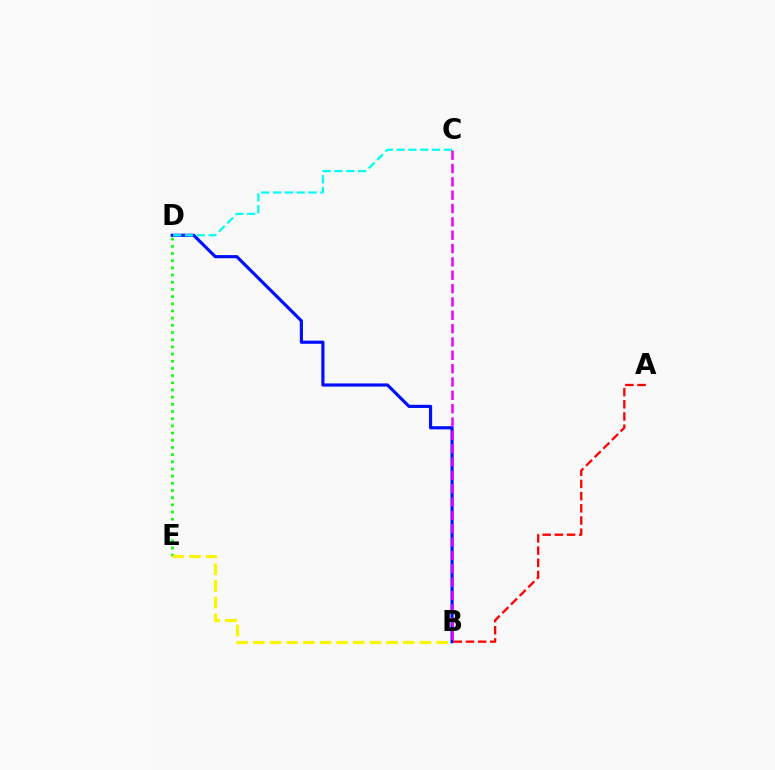{('D', 'E'): [{'color': '#08ff00', 'line_style': 'dotted', 'thickness': 1.95}], ('B', 'D'): [{'color': '#0010ff', 'line_style': 'solid', 'thickness': 2.28}], ('C', 'D'): [{'color': '#00fff6', 'line_style': 'dashed', 'thickness': 1.61}], ('B', 'C'): [{'color': '#ee00ff', 'line_style': 'dashed', 'thickness': 1.81}], ('B', 'E'): [{'color': '#fcf500', 'line_style': 'dashed', 'thickness': 2.26}], ('A', 'B'): [{'color': '#ff0000', 'line_style': 'dashed', 'thickness': 1.66}]}